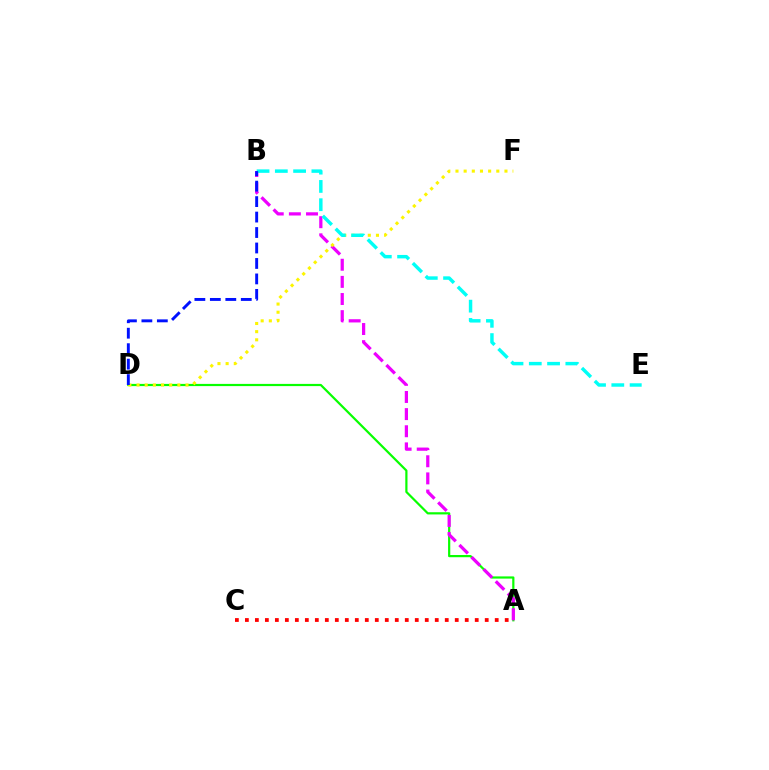{('A', 'D'): [{'color': '#08ff00', 'line_style': 'solid', 'thickness': 1.59}], ('A', 'B'): [{'color': '#ee00ff', 'line_style': 'dashed', 'thickness': 2.33}], ('A', 'C'): [{'color': '#ff0000', 'line_style': 'dotted', 'thickness': 2.72}], ('D', 'F'): [{'color': '#fcf500', 'line_style': 'dotted', 'thickness': 2.22}], ('B', 'E'): [{'color': '#00fff6', 'line_style': 'dashed', 'thickness': 2.48}], ('B', 'D'): [{'color': '#0010ff', 'line_style': 'dashed', 'thickness': 2.1}]}